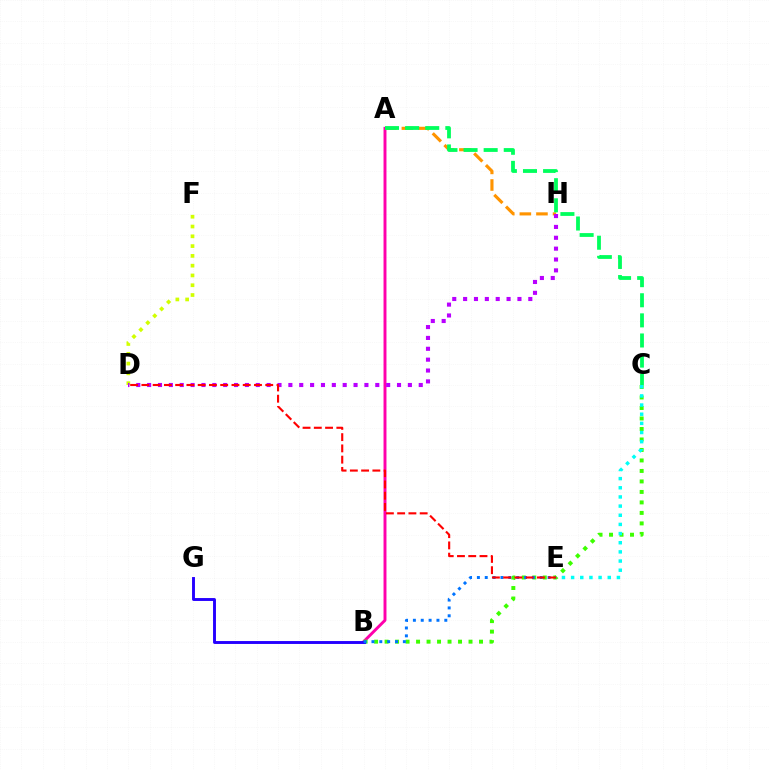{('A', 'B'): [{'color': '#ff00ac', 'line_style': 'solid', 'thickness': 2.11}], ('B', 'C'): [{'color': '#3dff00', 'line_style': 'dotted', 'thickness': 2.85}], ('B', 'G'): [{'color': '#2500ff', 'line_style': 'solid', 'thickness': 2.09}], ('B', 'E'): [{'color': '#0074ff', 'line_style': 'dotted', 'thickness': 2.13}], ('A', 'H'): [{'color': '#ff9400', 'line_style': 'dashed', 'thickness': 2.25}], ('C', 'E'): [{'color': '#00fff6', 'line_style': 'dotted', 'thickness': 2.49}], ('D', 'F'): [{'color': '#d1ff00', 'line_style': 'dotted', 'thickness': 2.66}], ('D', 'H'): [{'color': '#b900ff', 'line_style': 'dotted', 'thickness': 2.95}], ('A', 'C'): [{'color': '#00ff5c', 'line_style': 'dashed', 'thickness': 2.73}], ('D', 'E'): [{'color': '#ff0000', 'line_style': 'dashed', 'thickness': 1.53}]}